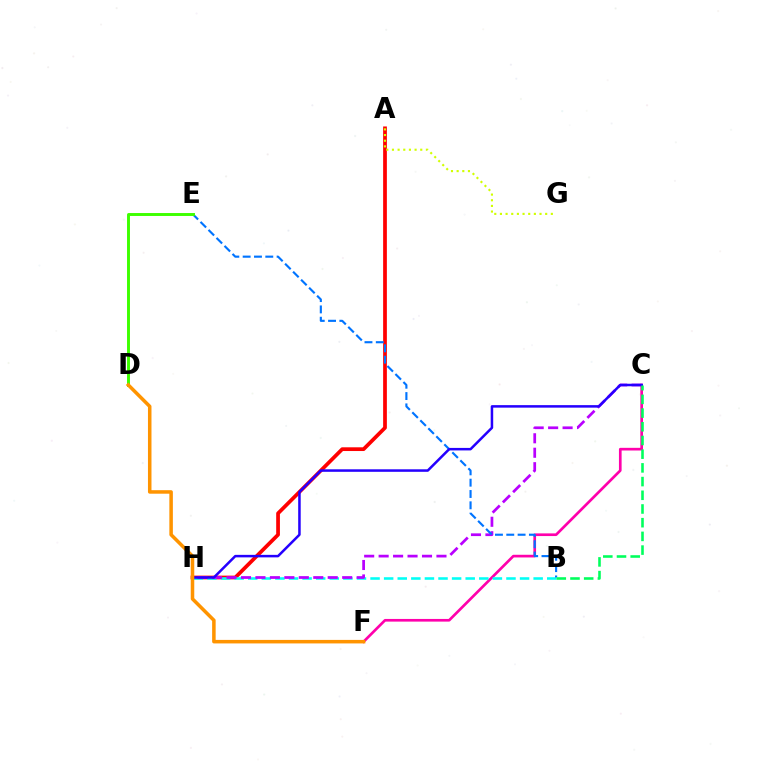{('C', 'F'): [{'color': '#ff00ac', 'line_style': 'solid', 'thickness': 1.92}], ('A', 'H'): [{'color': '#ff0000', 'line_style': 'solid', 'thickness': 2.69}], ('B', 'H'): [{'color': '#00fff6', 'line_style': 'dashed', 'thickness': 1.85}], ('C', 'H'): [{'color': '#b900ff', 'line_style': 'dashed', 'thickness': 1.96}, {'color': '#2500ff', 'line_style': 'solid', 'thickness': 1.81}], ('B', 'E'): [{'color': '#0074ff', 'line_style': 'dashed', 'thickness': 1.54}], ('D', 'E'): [{'color': '#3dff00', 'line_style': 'solid', 'thickness': 2.11}], ('A', 'G'): [{'color': '#d1ff00', 'line_style': 'dotted', 'thickness': 1.54}], ('B', 'C'): [{'color': '#00ff5c', 'line_style': 'dashed', 'thickness': 1.86}], ('D', 'F'): [{'color': '#ff9400', 'line_style': 'solid', 'thickness': 2.53}]}